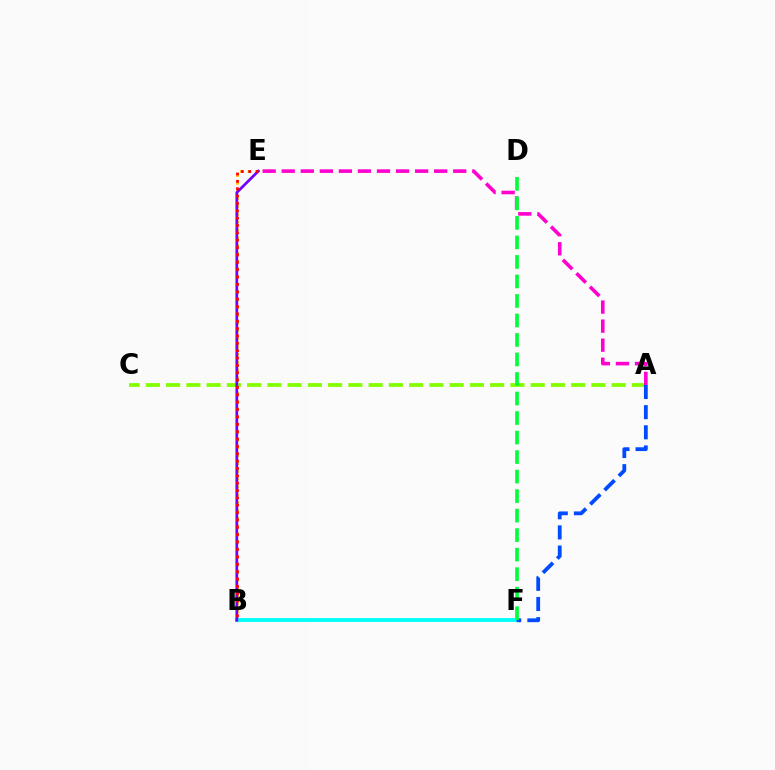{('B', 'E'): [{'color': '#ffbd00', 'line_style': 'dotted', 'thickness': 2.12}, {'color': '#7200ff', 'line_style': 'solid', 'thickness': 1.96}, {'color': '#ff0000', 'line_style': 'dotted', 'thickness': 2.0}], ('A', 'C'): [{'color': '#84ff00', 'line_style': 'dashed', 'thickness': 2.75}], ('B', 'F'): [{'color': '#00fff6', 'line_style': 'solid', 'thickness': 2.77}], ('A', 'E'): [{'color': '#ff00cf', 'line_style': 'dashed', 'thickness': 2.59}], ('A', 'F'): [{'color': '#004bff', 'line_style': 'dashed', 'thickness': 2.74}], ('D', 'F'): [{'color': '#00ff39', 'line_style': 'dashed', 'thickness': 2.65}]}